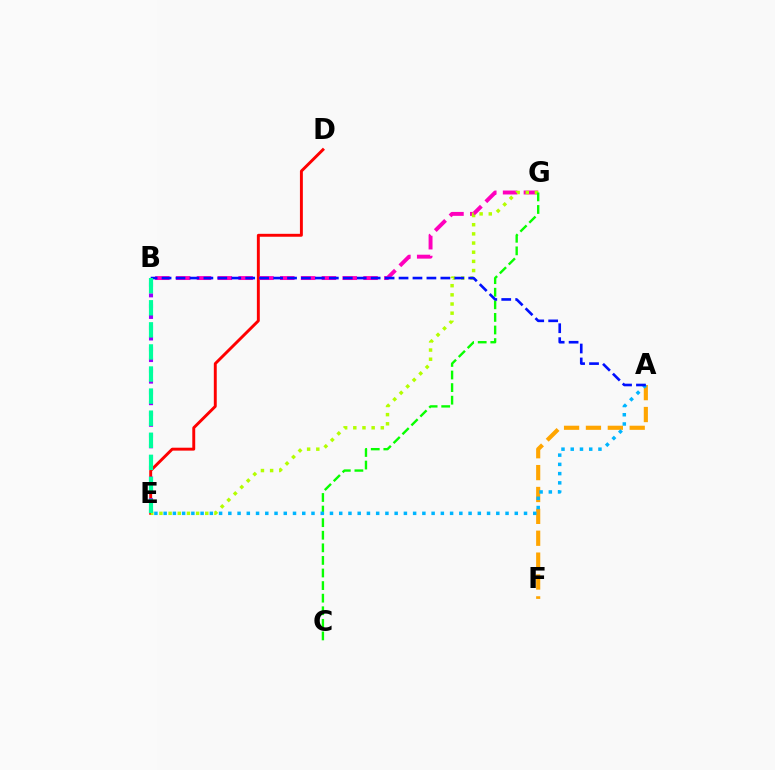{('A', 'F'): [{'color': '#ffa500', 'line_style': 'dashed', 'thickness': 2.97}], ('D', 'E'): [{'color': '#ff0000', 'line_style': 'solid', 'thickness': 2.1}], ('B', 'G'): [{'color': '#ff00bd', 'line_style': 'dashed', 'thickness': 2.83}], ('E', 'G'): [{'color': '#b3ff00', 'line_style': 'dotted', 'thickness': 2.49}], ('C', 'G'): [{'color': '#08ff00', 'line_style': 'dashed', 'thickness': 1.71}], ('A', 'E'): [{'color': '#00b5ff', 'line_style': 'dotted', 'thickness': 2.51}], ('B', 'E'): [{'color': '#9b00ff', 'line_style': 'dotted', 'thickness': 2.93}, {'color': '#00ff9d', 'line_style': 'dashed', 'thickness': 3.0}], ('A', 'B'): [{'color': '#0010ff', 'line_style': 'dashed', 'thickness': 1.89}]}